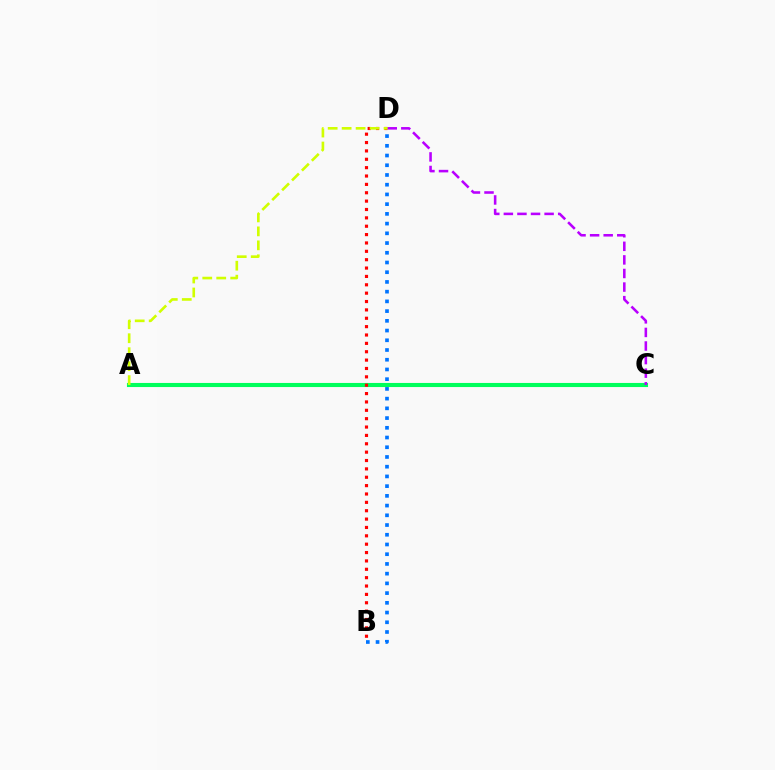{('A', 'C'): [{'color': '#00ff5c', 'line_style': 'solid', 'thickness': 2.95}], ('B', 'D'): [{'color': '#ff0000', 'line_style': 'dotted', 'thickness': 2.27}, {'color': '#0074ff', 'line_style': 'dotted', 'thickness': 2.64}], ('C', 'D'): [{'color': '#b900ff', 'line_style': 'dashed', 'thickness': 1.84}], ('A', 'D'): [{'color': '#d1ff00', 'line_style': 'dashed', 'thickness': 1.9}]}